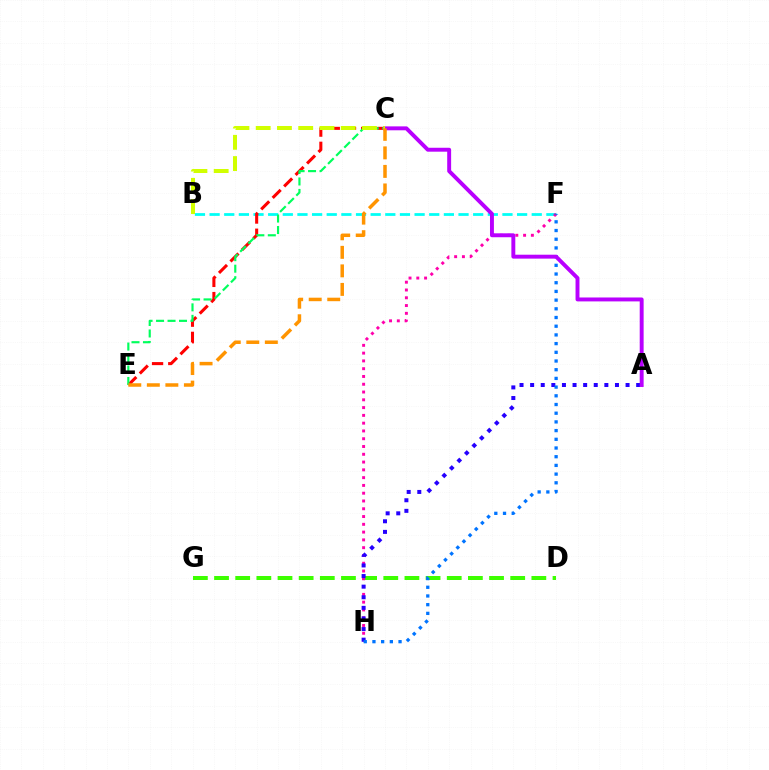{('B', 'F'): [{'color': '#00fff6', 'line_style': 'dashed', 'thickness': 1.99}], ('D', 'G'): [{'color': '#3dff00', 'line_style': 'dashed', 'thickness': 2.87}], ('F', 'H'): [{'color': '#ff00ac', 'line_style': 'dotted', 'thickness': 2.11}, {'color': '#0074ff', 'line_style': 'dotted', 'thickness': 2.36}], ('C', 'E'): [{'color': '#ff0000', 'line_style': 'dashed', 'thickness': 2.2}, {'color': '#00ff5c', 'line_style': 'dashed', 'thickness': 1.56}, {'color': '#ff9400', 'line_style': 'dashed', 'thickness': 2.52}], ('A', 'H'): [{'color': '#2500ff', 'line_style': 'dotted', 'thickness': 2.88}], ('A', 'C'): [{'color': '#b900ff', 'line_style': 'solid', 'thickness': 2.82}], ('B', 'C'): [{'color': '#d1ff00', 'line_style': 'dashed', 'thickness': 2.89}]}